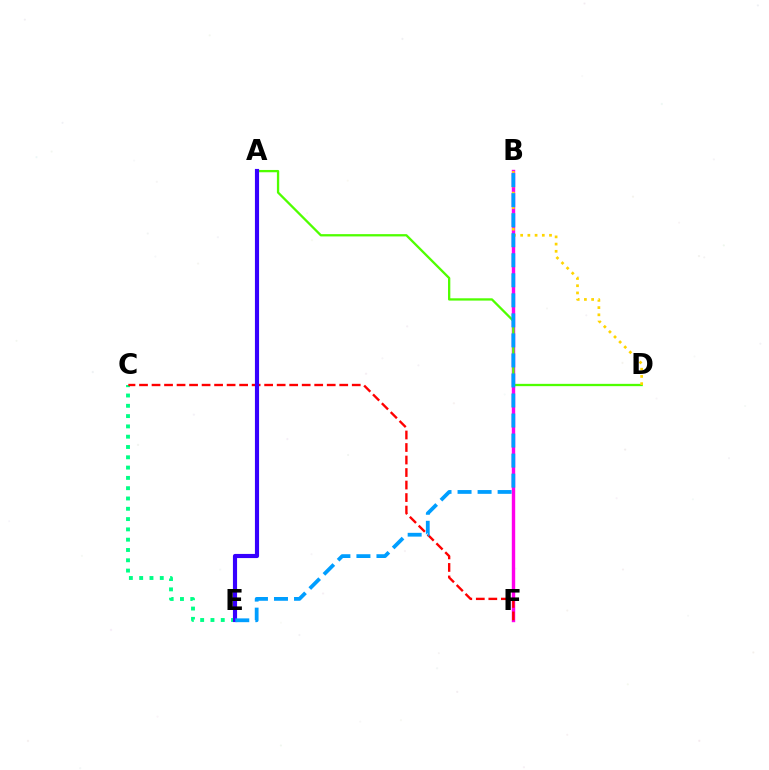{('B', 'F'): [{'color': '#ff00ed', 'line_style': 'solid', 'thickness': 2.45}], ('C', 'E'): [{'color': '#00ff86', 'line_style': 'dotted', 'thickness': 2.8}], ('A', 'D'): [{'color': '#4fff00', 'line_style': 'solid', 'thickness': 1.66}], ('B', 'D'): [{'color': '#ffd500', 'line_style': 'dotted', 'thickness': 1.96}], ('C', 'F'): [{'color': '#ff0000', 'line_style': 'dashed', 'thickness': 1.7}], ('A', 'E'): [{'color': '#3700ff', 'line_style': 'solid', 'thickness': 2.98}], ('B', 'E'): [{'color': '#009eff', 'line_style': 'dashed', 'thickness': 2.72}]}